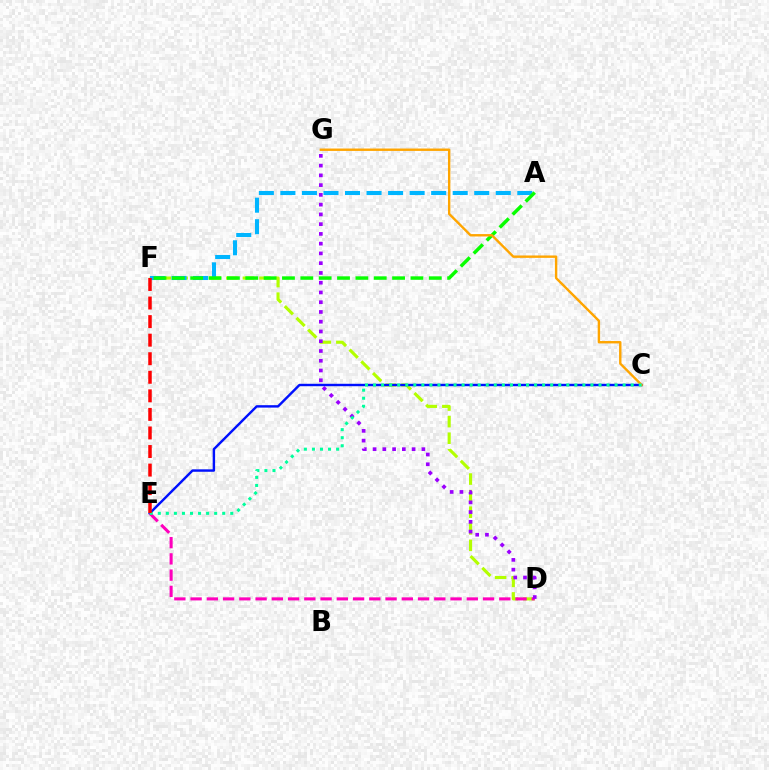{('D', 'F'): [{'color': '#b3ff00', 'line_style': 'dashed', 'thickness': 2.25}], ('A', 'F'): [{'color': '#00b5ff', 'line_style': 'dashed', 'thickness': 2.93}, {'color': '#08ff00', 'line_style': 'dashed', 'thickness': 2.49}], ('C', 'E'): [{'color': '#0010ff', 'line_style': 'solid', 'thickness': 1.74}, {'color': '#00ff9d', 'line_style': 'dotted', 'thickness': 2.19}], ('D', 'E'): [{'color': '#ff00bd', 'line_style': 'dashed', 'thickness': 2.21}], ('D', 'G'): [{'color': '#9b00ff', 'line_style': 'dotted', 'thickness': 2.65}], ('C', 'G'): [{'color': '#ffa500', 'line_style': 'solid', 'thickness': 1.72}], ('E', 'F'): [{'color': '#ff0000', 'line_style': 'dashed', 'thickness': 2.52}]}